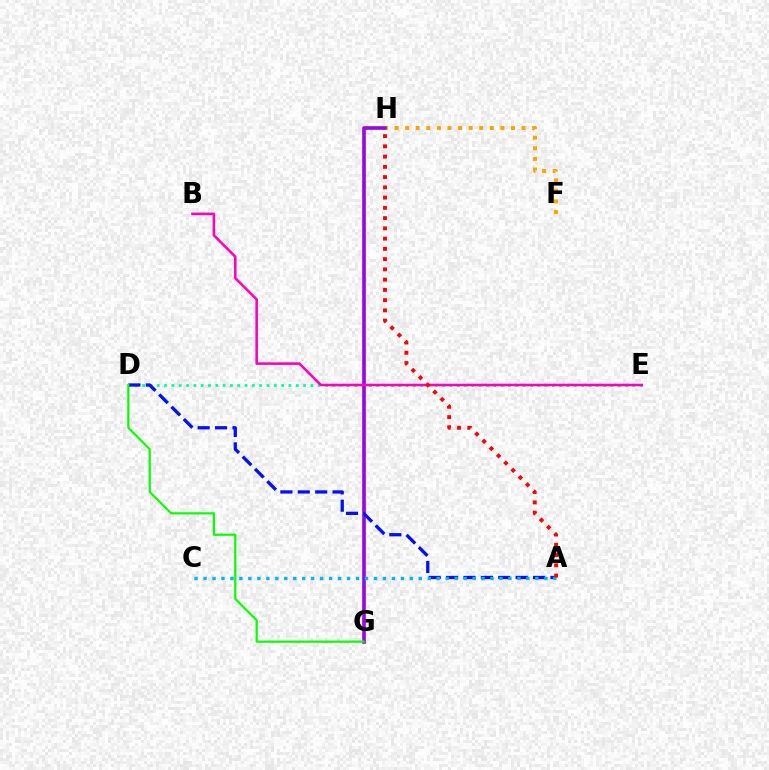{('D', 'E'): [{'color': '#00ff9d', 'line_style': 'dotted', 'thickness': 1.99}], ('F', 'H'): [{'color': '#ffa500', 'line_style': 'dotted', 'thickness': 2.88}], ('G', 'H'): [{'color': '#b3ff00', 'line_style': 'solid', 'thickness': 2.7}, {'color': '#9b00ff', 'line_style': 'solid', 'thickness': 2.56}], ('A', 'D'): [{'color': '#0010ff', 'line_style': 'dashed', 'thickness': 2.36}], ('A', 'C'): [{'color': '#00b5ff', 'line_style': 'dotted', 'thickness': 2.44}], ('B', 'E'): [{'color': '#ff00bd', 'line_style': 'solid', 'thickness': 1.85}], ('A', 'H'): [{'color': '#ff0000', 'line_style': 'dotted', 'thickness': 2.79}], ('D', 'G'): [{'color': '#08ff00', 'line_style': 'solid', 'thickness': 1.57}]}